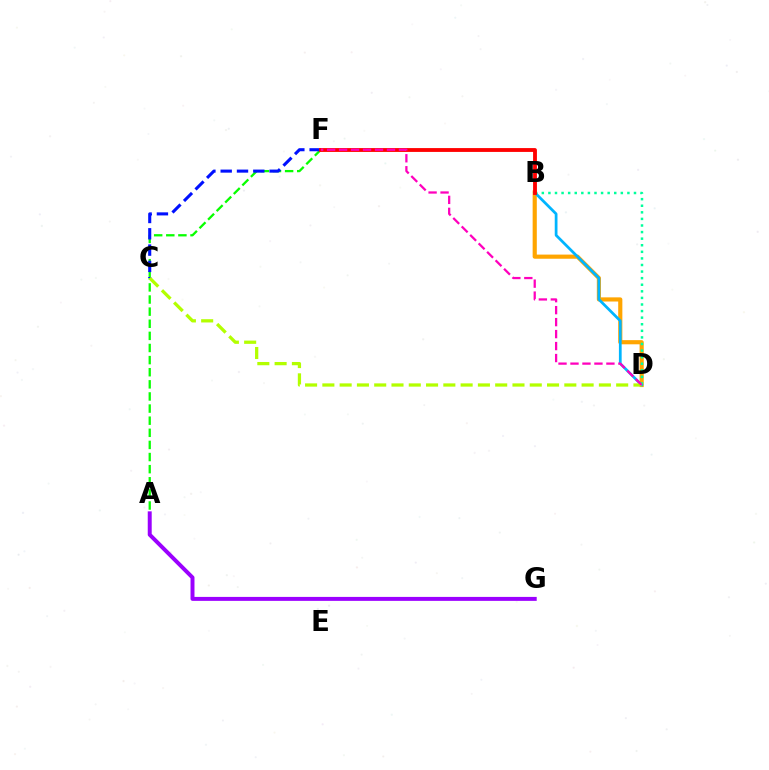{('B', 'D'): [{'color': '#ffa500', 'line_style': 'solid', 'thickness': 2.99}, {'color': '#00b5ff', 'line_style': 'solid', 'thickness': 1.98}, {'color': '#00ff9d', 'line_style': 'dotted', 'thickness': 1.79}], ('A', 'G'): [{'color': '#9b00ff', 'line_style': 'solid', 'thickness': 2.85}], ('A', 'F'): [{'color': '#08ff00', 'line_style': 'dashed', 'thickness': 1.65}], ('C', 'F'): [{'color': '#0010ff', 'line_style': 'dashed', 'thickness': 2.21}], ('C', 'D'): [{'color': '#b3ff00', 'line_style': 'dashed', 'thickness': 2.35}], ('B', 'F'): [{'color': '#ff0000', 'line_style': 'solid', 'thickness': 2.76}], ('D', 'F'): [{'color': '#ff00bd', 'line_style': 'dashed', 'thickness': 1.63}]}